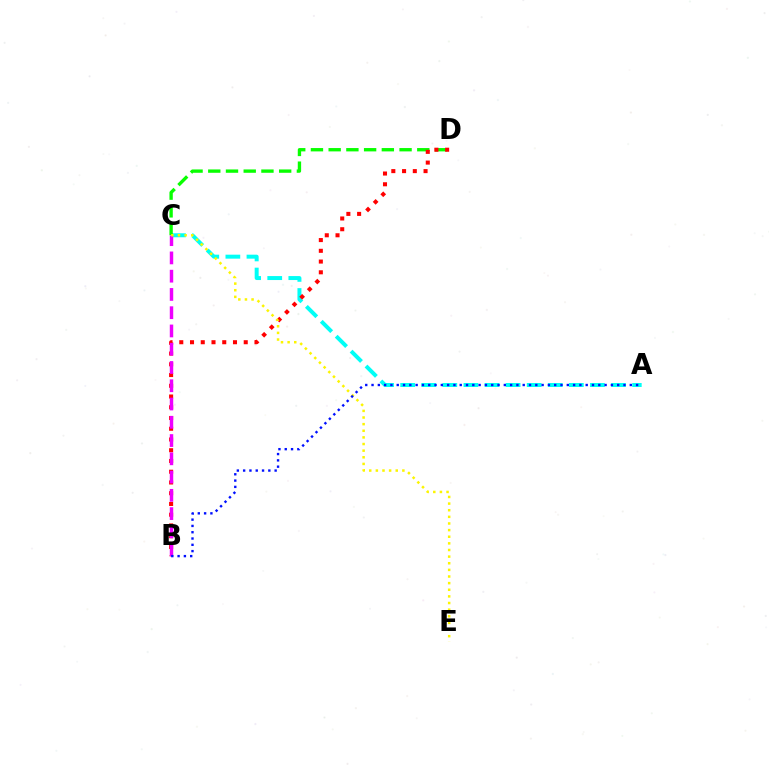{('A', 'C'): [{'color': '#00fff6', 'line_style': 'dashed', 'thickness': 2.86}], ('C', 'D'): [{'color': '#08ff00', 'line_style': 'dashed', 'thickness': 2.41}], ('B', 'D'): [{'color': '#ff0000', 'line_style': 'dotted', 'thickness': 2.92}], ('B', 'C'): [{'color': '#ee00ff', 'line_style': 'dashed', 'thickness': 2.48}], ('C', 'E'): [{'color': '#fcf500', 'line_style': 'dotted', 'thickness': 1.8}], ('A', 'B'): [{'color': '#0010ff', 'line_style': 'dotted', 'thickness': 1.71}]}